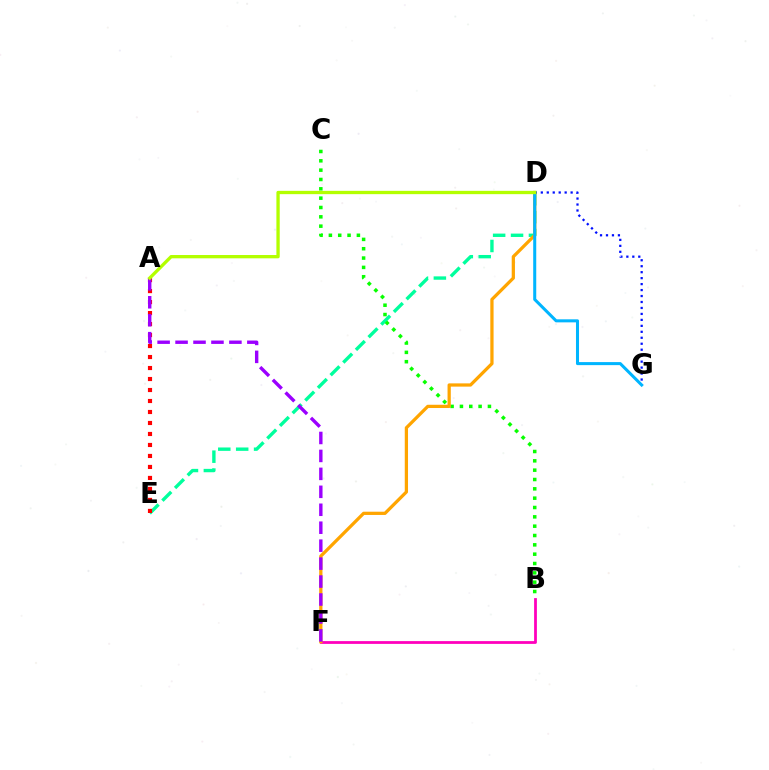{('D', 'E'): [{'color': '#00ff9d', 'line_style': 'dashed', 'thickness': 2.43}], ('B', 'F'): [{'color': '#ff00bd', 'line_style': 'solid', 'thickness': 2.0}], ('B', 'C'): [{'color': '#08ff00', 'line_style': 'dotted', 'thickness': 2.54}], ('A', 'E'): [{'color': '#ff0000', 'line_style': 'dotted', 'thickness': 2.99}], ('D', 'F'): [{'color': '#ffa500', 'line_style': 'solid', 'thickness': 2.34}], ('D', 'G'): [{'color': '#0010ff', 'line_style': 'dotted', 'thickness': 1.62}, {'color': '#00b5ff', 'line_style': 'solid', 'thickness': 2.19}], ('A', 'F'): [{'color': '#9b00ff', 'line_style': 'dashed', 'thickness': 2.44}], ('A', 'D'): [{'color': '#b3ff00', 'line_style': 'solid', 'thickness': 2.38}]}